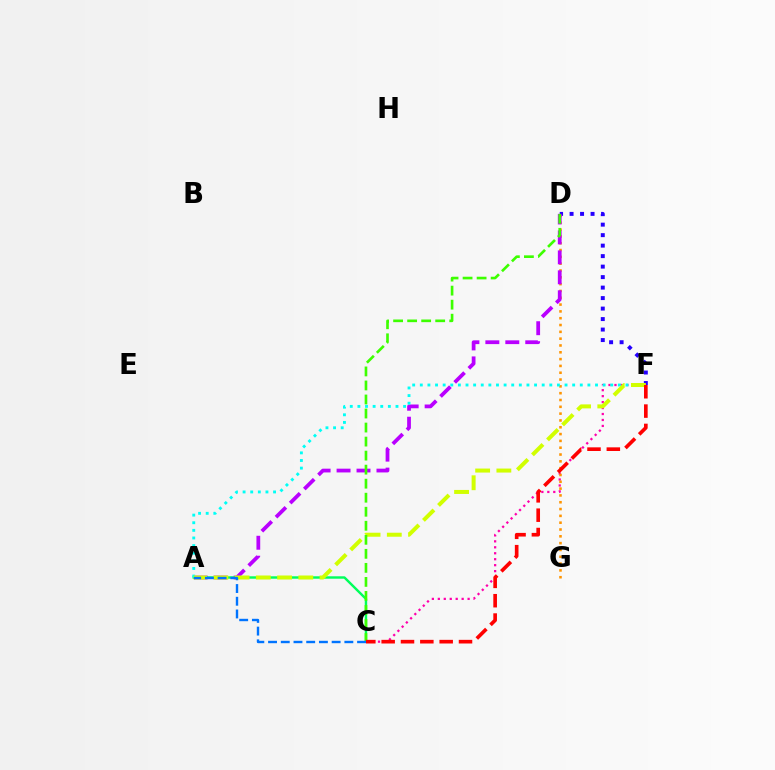{('D', 'F'): [{'color': '#2500ff', 'line_style': 'dotted', 'thickness': 2.85}], ('C', 'F'): [{'color': '#ff00ac', 'line_style': 'dotted', 'thickness': 1.62}, {'color': '#ff0000', 'line_style': 'dashed', 'thickness': 2.63}], ('D', 'G'): [{'color': '#ff9400', 'line_style': 'dotted', 'thickness': 1.85}], ('A', 'D'): [{'color': '#b900ff', 'line_style': 'dashed', 'thickness': 2.71}], ('A', 'C'): [{'color': '#00ff5c', 'line_style': 'solid', 'thickness': 1.75}, {'color': '#0074ff', 'line_style': 'dashed', 'thickness': 1.73}], ('A', 'F'): [{'color': '#00fff6', 'line_style': 'dotted', 'thickness': 2.07}, {'color': '#d1ff00', 'line_style': 'dashed', 'thickness': 2.88}], ('C', 'D'): [{'color': '#3dff00', 'line_style': 'dashed', 'thickness': 1.91}]}